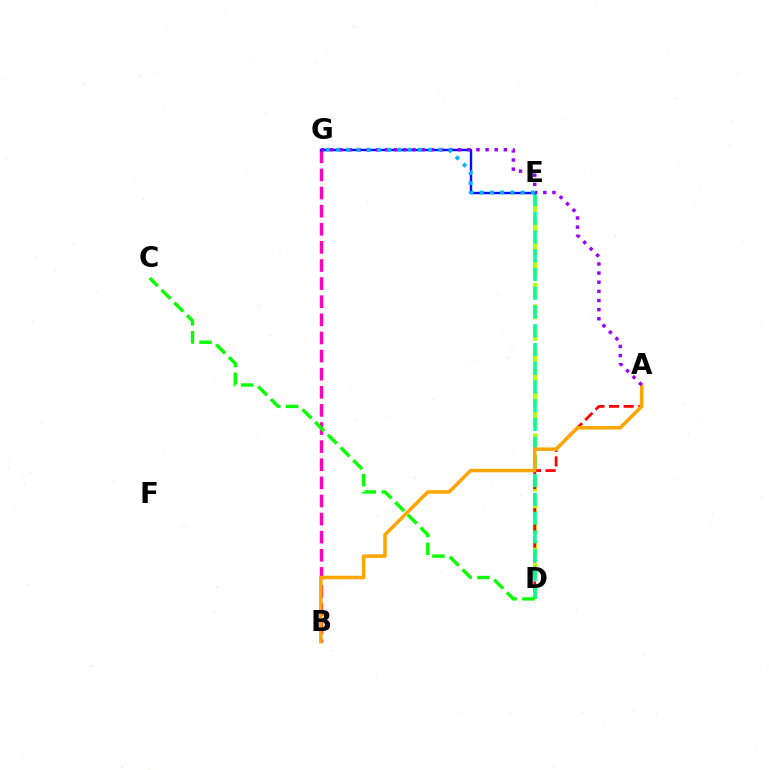{('B', 'G'): [{'color': '#ff00bd', 'line_style': 'dashed', 'thickness': 2.46}], ('D', 'E'): [{'color': '#b3ff00', 'line_style': 'dashed', 'thickness': 2.92}, {'color': '#00ff9d', 'line_style': 'dashed', 'thickness': 2.55}], ('A', 'D'): [{'color': '#ff0000', 'line_style': 'dashed', 'thickness': 1.99}], ('A', 'B'): [{'color': '#ffa500', 'line_style': 'solid', 'thickness': 2.52}], ('E', 'G'): [{'color': '#0010ff', 'line_style': 'solid', 'thickness': 1.73}, {'color': '#00b5ff', 'line_style': 'dotted', 'thickness': 2.78}], ('A', 'G'): [{'color': '#9b00ff', 'line_style': 'dotted', 'thickness': 2.48}], ('C', 'D'): [{'color': '#08ff00', 'line_style': 'dashed', 'thickness': 2.44}]}